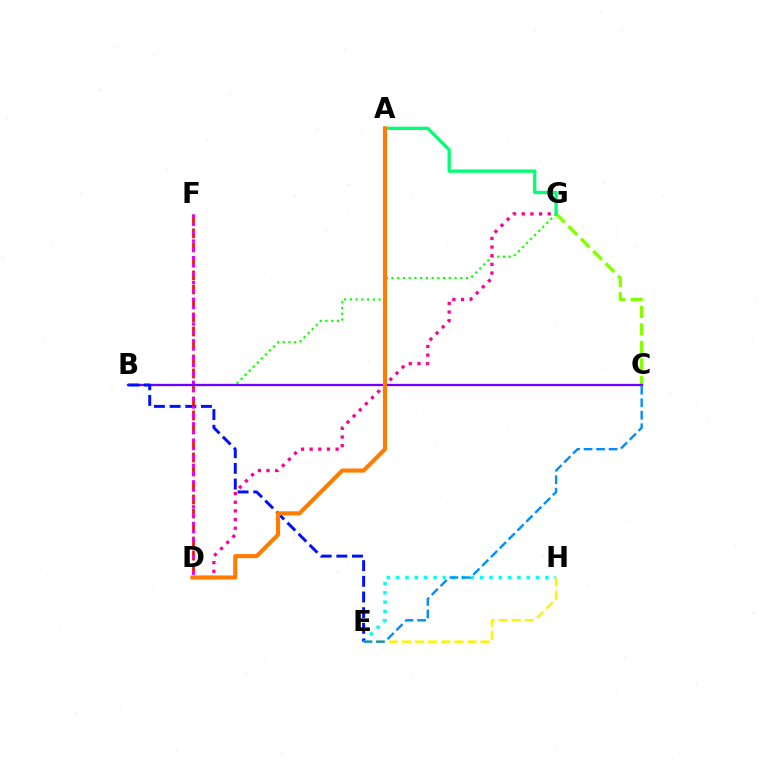{('D', 'F'): [{'color': '#ff0000', 'line_style': 'dashed', 'thickness': 1.9}, {'color': '#ee00ff', 'line_style': 'dotted', 'thickness': 2.26}], ('C', 'G'): [{'color': '#84ff00', 'line_style': 'dashed', 'thickness': 2.38}], ('E', 'H'): [{'color': '#00fff6', 'line_style': 'dotted', 'thickness': 2.53}, {'color': '#fcf500', 'line_style': 'dashed', 'thickness': 1.78}], ('B', 'G'): [{'color': '#08ff00', 'line_style': 'dotted', 'thickness': 1.56}], ('B', 'C'): [{'color': '#7200ff', 'line_style': 'solid', 'thickness': 1.66}], ('D', 'G'): [{'color': '#ff0094', 'line_style': 'dotted', 'thickness': 2.35}], ('B', 'E'): [{'color': '#0010ff', 'line_style': 'dashed', 'thickness': 2.13}], ('A', 'G'): [{'color': '#00ff74', 'line_style': 'solid', 'thickness': 2.39}], ('C', 'E'): [{'color': '#008cff', 'line_style': 'dashed', 'thickness': 1.7}], ('A', 'D'): [{'color': '#ff7c00', 'line_style': 'solid', 'thickness': 2.96}]}